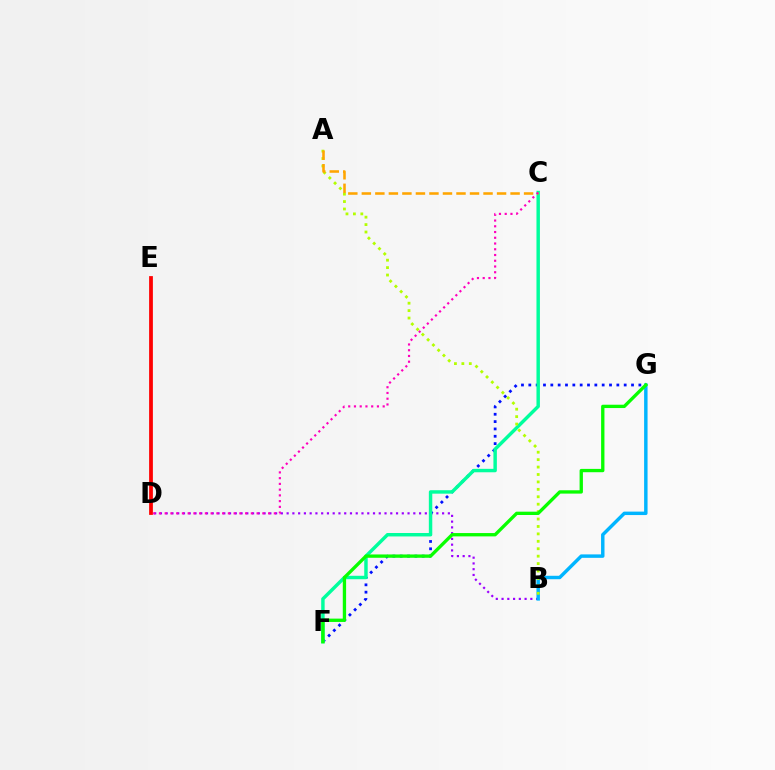{('B', 'D'): [{'color': '#9b00ff', 'line_style': 'dotted', 'thickness': 1.56}], ('F', 'G'): [{'color': '#0010ff', 'line_style': 'dotted', 'thickness': 1.99}, {'color': '#08ff00', 'line_style': 'solid', 'thickness': 2.39}], ('C', 'F'): [{'color': '#00ff9d', 'line_style': 'solid', 'thickness': 2.48}], ('D', 'E'): [{'color': '#ff0000', 'line_style': 'solid', 'thickness': 2.71}], ('B', 'G'): [{'color': '#00b5ff', 'line_style': 'solid', 'thickness': 2.48}], ('A', 'B'): [{'color': '#b3ff00', 'line_style': 'dotted', 'thickness': 2.02}], ('A', 'C'): [{'color': '#ffa500', 'line_style': 'dashed', 'thickness': 1.84}], ('C', 'D'): [{'color': '#ff00bd', 'line_style': 'dotted', 'thickness': 1.56}]}